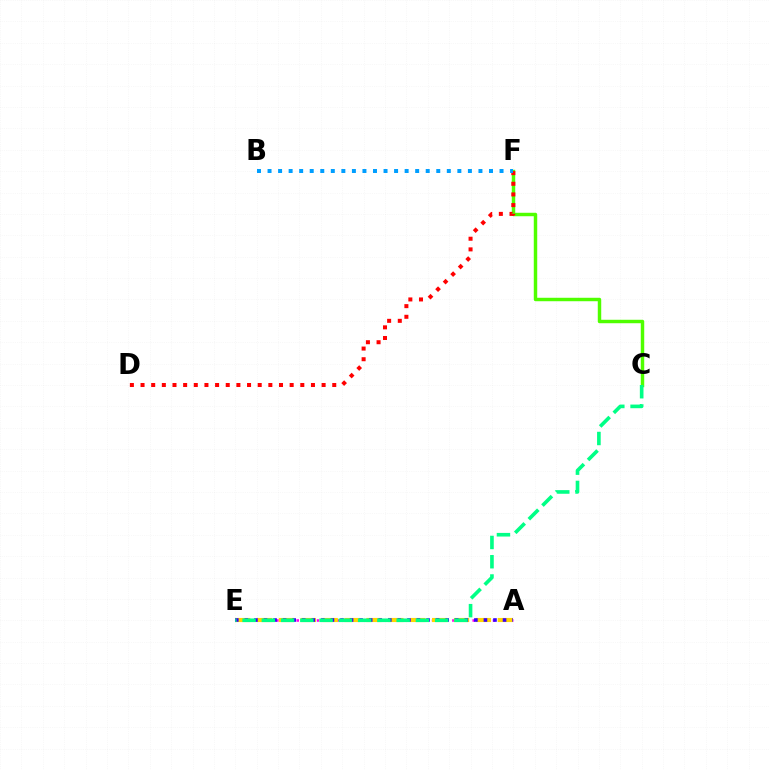{('A', 'E'): [{'color': '#ff00ed', 'line_style': 'dotted', 'thickness': 1.84}, {'color': '#ffd500', 'line_style': 'dashed', 'thickness': 2.97}, {'color': '#3700ff', 'line_style': 'dotted', 'thickness': 2.6}], ('C', 'F'): [{'color': '#4fff00', 'line_style': 'solid', 'thickness': 2.49}], ('D', 'F'): [{'color': '#ff0000', 'line_style': 'dotted', 'thickness': 2.89}], ('C', 'E'): [{'color': '#00ff86', 'line_style': 'dashed', 'thickness': 2.62}], ('B', 'F'): [{'color': '#009eff', 'line_style': 'dotted', 'thickness': 2.87}]}